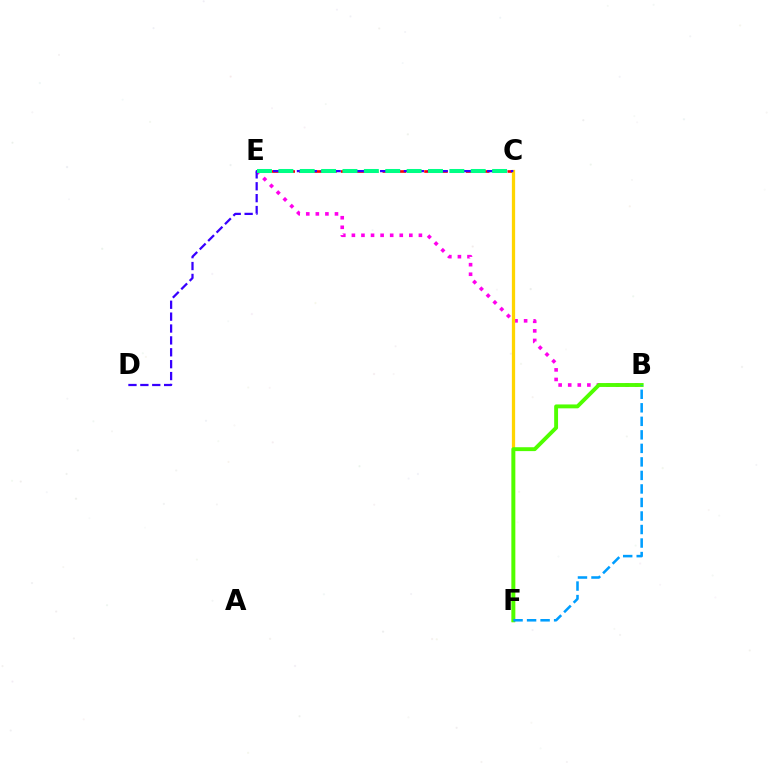{('B', 'E'): [{'color': '#ff00ed', 'line_style': 'dotted', 'thickness': 2.6}], ('C', 'E'): [{'color': '#ff0000', 'line_style': 'dashed', 'thickness': 1.89}, {'color': '#00ff86', 'line_style': 'dashed', 'thickness': 2.9}], ('C', 'F'): [{'color': '#ffd500', 'line_style': 'solid', 'thickness': 2.35}], ('C', 'D'): [{'color': '#3700ff', 'line_style': 'dashed', 'thickness': 1.62}], ('B', 'F'): [{'color': '#4fff00', 'line_style': 'solid', 'thickness': 2.8}, {'color': '#009eff', 'line_style': 'dashed', 'thickness': 1.84}]}